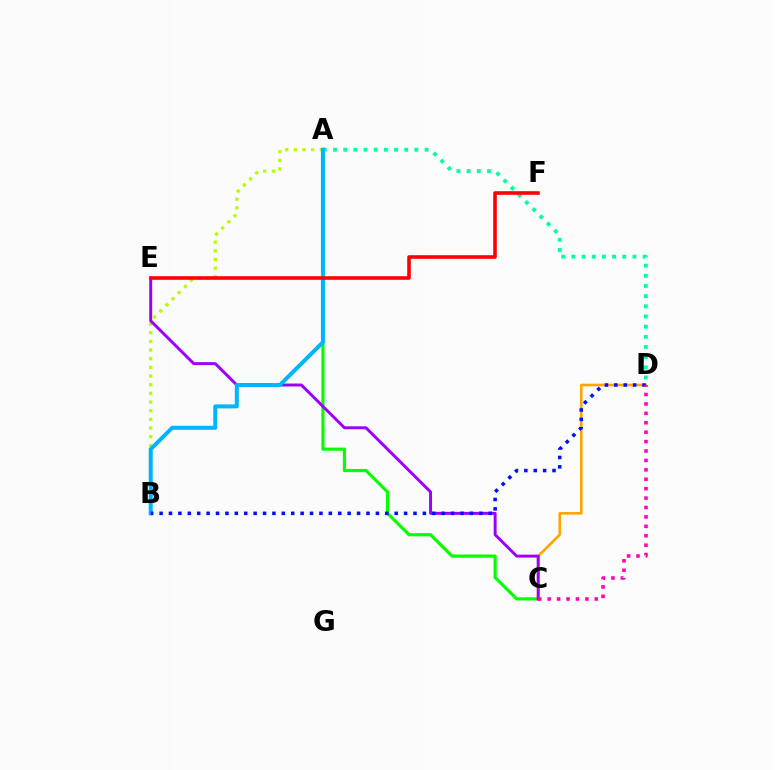{('A', 'C'): [{'color': '#08ff00', 'line_style': 'solid', 'thickness': 2.29}], ('C', 'D'): [{'color': '#ffa500', 'line_style': 'solid', 'thickness': 1.88}, {'color': '#ff00bd', 'line_style': 'dotted', 'thickness': 2.56}], ('A', 'D'): [{'color': '#00ff9d', 'line_style': 'dotted', 'thickness': 2.76}], ('A', 'B'): [{'color': '#b3ff00', 'line_style': 'dotted', 'thickness': 2.35}, {'color': '#00b5ff', 'line_style': 'solid', 'thickness': 2.87}], ('C', 'E'): [{'color': '#9b00ff', 'line_style': 'solid', 'thickness': 2.12}], ('B', 'D'): [{'color': '#0010ff', 'line_style': 'dotted', 'thickness': 2.55}], ('E', 'F'): [{'color': '#ff0000', 'line_style': 'solid', 'thickness': 2.58}]}